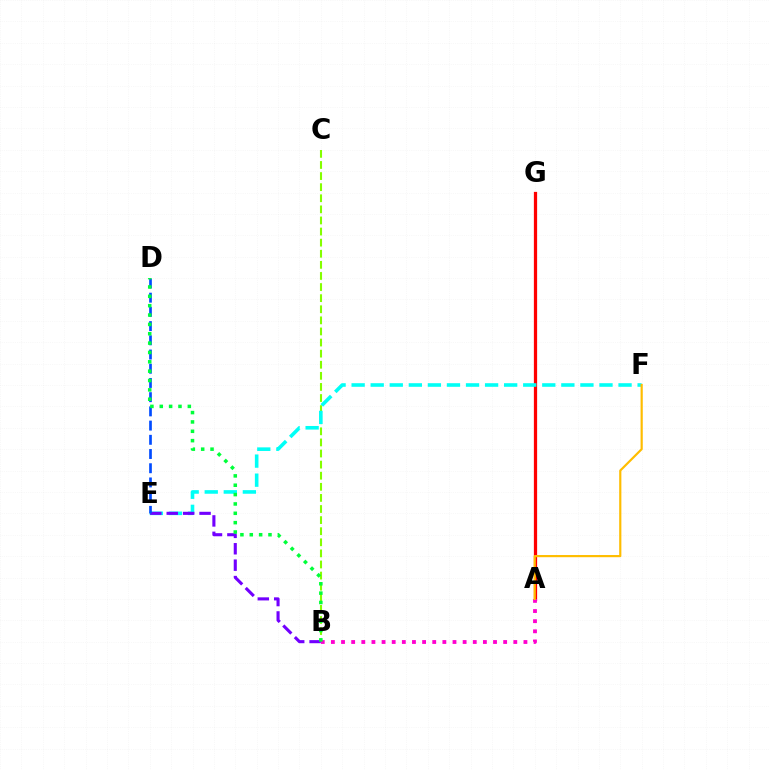{('B', 'C'): [{'color': '#84ff00', 'line_style': 'dashed', 'thickness': 1.51}], ('A', 'G'): [{'color': '#ff0000', 'line_style': 'solid', 'thickness': 2.34}], ('A', 'B'): [{'color': '#ff00cf', 'line_style': 'dotted', 'thickness': 2.75}], ('E', 'F'): [{'color': '#00fff6', 'line_style': 'dashed', 'thickness': 2.59}], ('A', 'F'): [{'color': '#ffbd00', 'line_style': 'solid', 'thickness': 1.57}], ('B', 'E'): [{'color': '#7200ff', 'line_style': 'dashed', 'thickness': 2.23}], ('D', 'E'): [{'color': '#004bff', 'line_style': 'dashed', 'thickness': 1.93}], ('B', 'D'): [{'color': '#00ff39', 'line_style': 'dotted', 'thickness': 2.54}]}